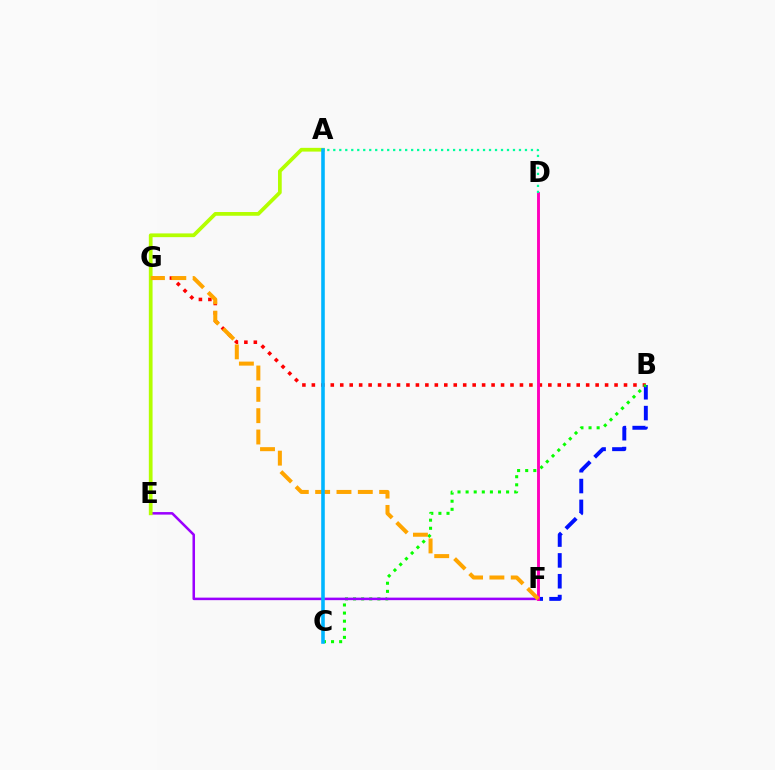{('B', 'G'): [{'color': '#ff0000', 'line_style': 'dotted', 'thickness': 2.57}], ('B', 'F'): [{'color': '#0010ff', 'line_style': 'dashed', 'thickness': 2.83}], ('B', 'C'): [{'color': '#08ff00', 'line_style': 'dotted', 'thickness': 2.2}], ('E', 'F'): [{'color': '#9b00ff', 'line_style': 'solid', 'thickness': 1.82}], ('D', 'F'): [{'color': '#ff00bd', 'line_style': 'solid', 'thickness': 2.09}], ('A', 'D'): [{'color': '#00ff9d', 'line_style': 'dotted', 'thickness': 1.63}], ('A', 'E'): [{'color': '#b3ff00', 'line_style': 'solid', 'thickness': 2.69}], ('F', 'G'): [{'color': '#ffa500', 'line_style': 'dashed', 'thickness': 2.9}], ('A', 'C'): [{'color': '#00b5ff', 'line_style': 'solid', 'thickness': 2.58}]}